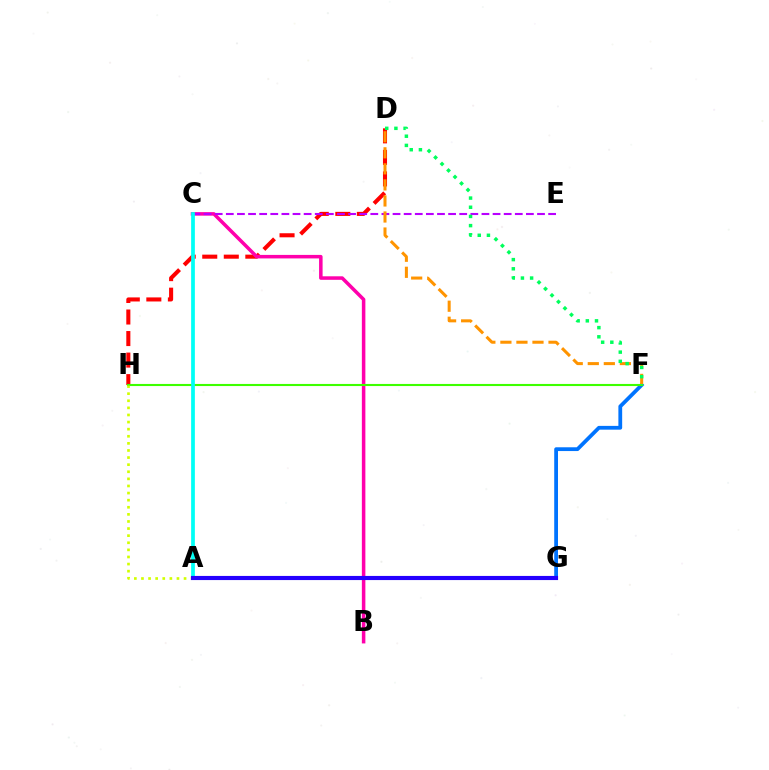{('F', 'G'): [{'color': '#0074ff', 'line_style': 'solid', 'thickness': 2.72}], ('D', 'H'): [{'color': '#ff0000', 'line_style': 'dashed', 'thickness': 2.93}], ('B', 'C'): [{'color': '#ff00ac', 'line_style': 'solid', 'thickness': 2.53}], ('C', 'E'): [{'color': '#b900ff', 'line_style': 'dashed', 'thickness': 1.51}], ('F', 'H'): [{'color': '#3dff00', 'line_style': 'solid', 'thickness': 1.52}], ('D', 'F'): [{'color': '#ff9400', 'line_style': 'dashed', 'thickness': 2.18}, {'color': '#00ff5c', 'line_style': 'dotted', 'thickness': 2.49}], ('A', 'H'): [{'color': '#d1ff00', 'line_style': 'dotted', 'thickness': 1.93}], ('A', 'C'): [{'color': '#00fff6', 'line_style': 'solid', 'thickness': 2.69}], ('A', 'G'): [{'color': '#2500ff', 'line_style': 'solid', 'thickness': 2.98}]}